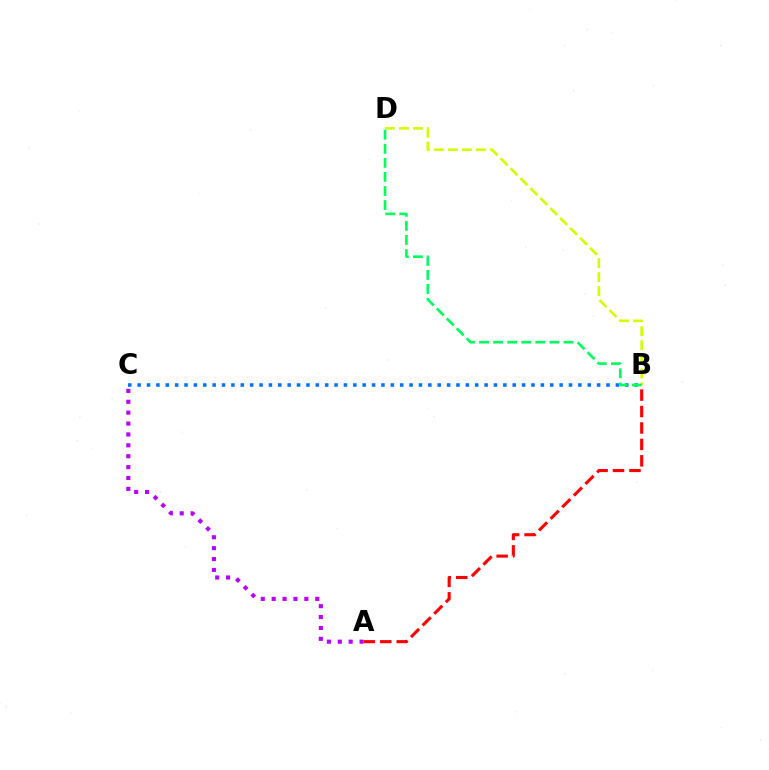{('A', 'C'): [{'color': '#b900ff', 'line_style': 'dotted', 'thickness': 2.96}], ('A', 'B'): [{'color': '#ff0000', 'line_style': 'dashed', 'thickness': 2.23}], ('B', 'D'): [{'color': '#d1ff00', 'line_style': 'dashed', 'thickness': 1.91}, {'color': '#00ff5c', 'line_style': 'dashed', 'thickness': 1.91}], ('B', 'C'): [{'color': '#0074ff', 'line_style': 'dotted', 'thickness': 2.55}]}